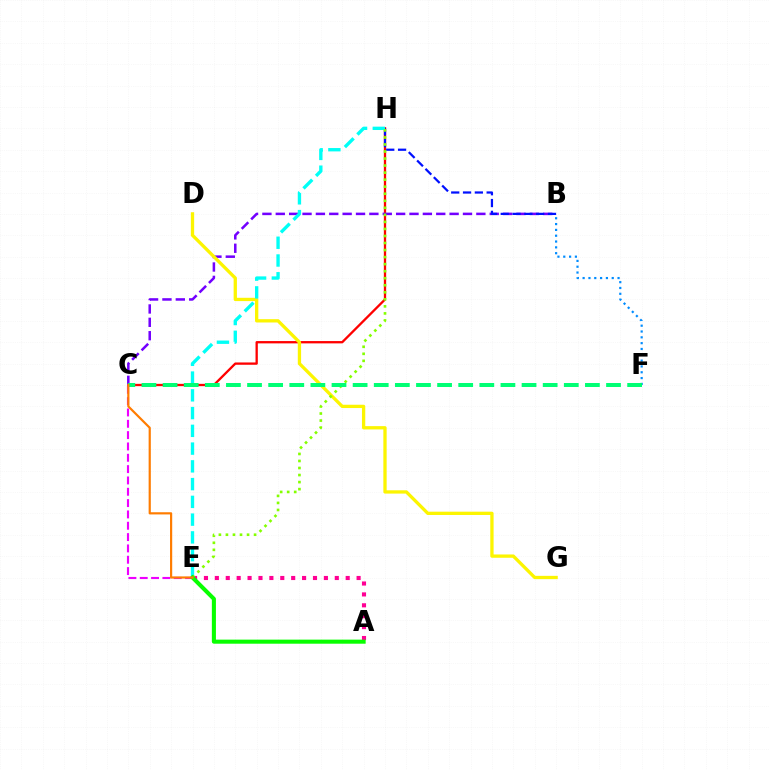{('C', 'E'): [{'color': '#ee00ff', 'line_style': 'dashed', 'thickness': 1.54}, {'color': '#ff7c00', 'line_style': 'solid', 'thickness': 1.57}], ('C', 'H'): [{'color': '#ff0000', 'line_style': 'solid', 'thickness': 1.66}], ('B', 'C'): [{'color': '#7200ff', 'line_style': 'dashed', 'thickness': 1.82}], ('A', 'E'): [{'color': '#ff0094', 'line_style': 'dotted', 'thickness': 2.96}, {'color': '#08ff00', 'line_style': 'solid', 'thickness': 2.93}], ('D', 'G'): [{'color': '#fcf500', 'line_style': 'solid', 'thickness': 2.37}], ('B', 'H'): [{'color': '#0010ff', 'line_style': 'dashed', 'thickness': 1.61}], ('E', 'H'): [{'color': '#00fff6', 'line_style': 'dashed', 'thickness': 2.41}, {'color': '#84ff00', 'line_style': 'dotted', 'thickness': 1.91}], ('B', 'F'): [{'color': '#008cff', 'line_style': 'dotted', 'thickness': 1.58}], ('C', 'F'): [{'color': '#00ff74', 'line_style': 'dashed', 'thickness': 2.87}]}